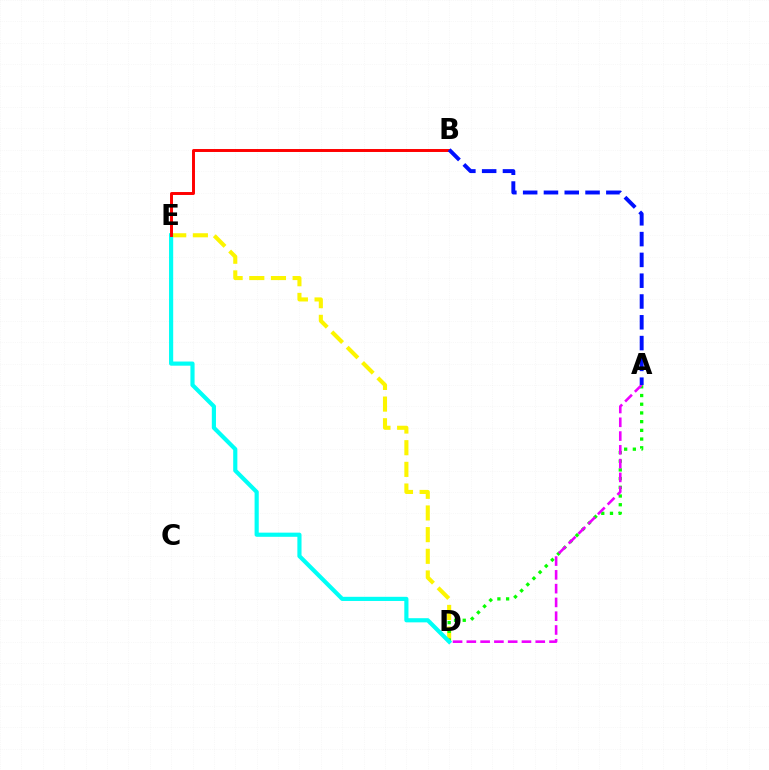{('D', 'E'): [{'color': '#fcf500', 'line_style': 'dashed', 'thickness': 2.94}, {'color': '#00fff6', 'line_style': 'solid', 'thickness': 2.99}], ('A', 'D'): [{'color': '#08ff00', 'line_style': 'dotted', 'thickness': 2.37}, {'color': '#ee00ff', 'line_style': 'dashed', 'thickness': 1.87}], ('B', 'E'): [{'color': '#ff0000', 'line_style': 'solid', 'thickness': 2.12}], ('A', 'B'): [{'color': '#0010ff', 'line_style': 'dashed', 'thickness': 2.83}]}